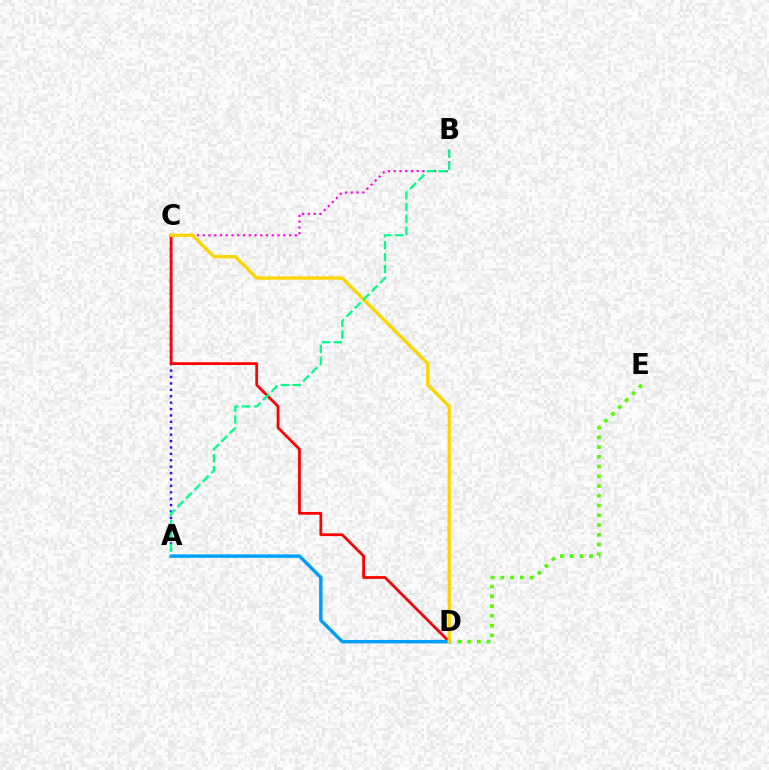{('D', 'E'): [{'color': '#4fff00', 'line_style': 'dotted', 'thickness': 2.65}], ('A', 'C'): [{'color': '#3700ff', 'line_style': 'dotted', 'thickness': 1.74}], ('C', 'D'): [{'color': '#ff0000', 'line_style': 'solid', 'thickness': 1.98}, {'color': '#ffd500', 'line_style': 'solid', 'thickness': 2.4}], ('B', 'C'): [{'color': '#ff00ed', 'line_style': 'dotted', 'thickness': 1.56}], ('A', 'D'): [{'color': '#009eff', 'line_style': 'solid', 'thickness': 2.46}], ('A', 'B'): [{'color': '#00ff86', 'line_style': 'dashed', 'thickness': 1.62}]}